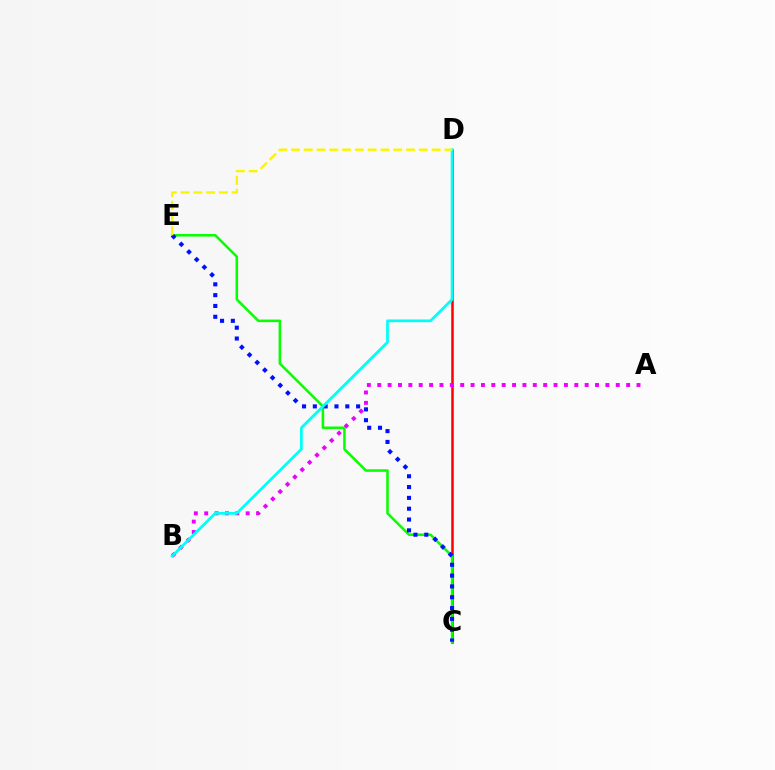{('C', 'D'): [{'color': '#ff0000', 'line_style': 'solid', 'thickness': 1.8}], ('C', 'E'): [{'color': '#08ff00', 'line_style': 'solid', 'thickness': 1.84}, {'color': '#0010ff', 'line_style': 'dotted', 'thickness': 2.94}], ('A', 'B'): [{'color': '#ee00ff', 'line_style': 'dotted', 'thickness': 2.82}], ('B', 'D'): [{'color': '#00fff6', 'line_style': 'solid', 'thickness': 1.98}], ('D', 'E'): [{'color': '#fcf500', 'line_style': 'dashed', 'thickness': 1.74}]}